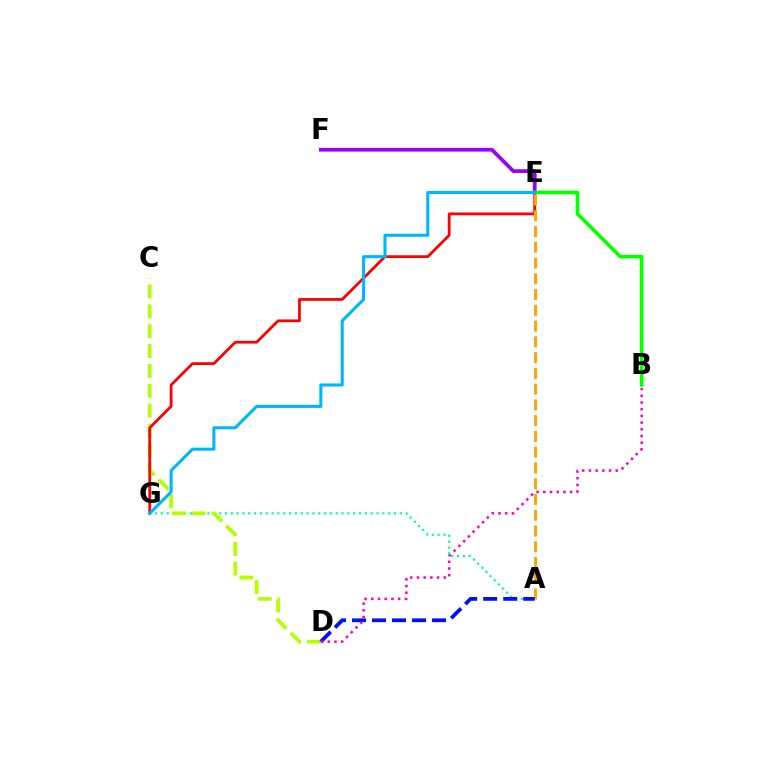{('E', 'F'): [{'color': '#9b00ff', 'line_style': 'solid', 'thickness': 2.68}], ('A', 'G'): [{'color': '#00ff9d', 'line_style': 'dotted', 'thickness': 1.58}], ('C', 'D'): [{'color': '#b3ff00', 'line_style': 'dashed', 'thickness': 2.7}], ('E', 'G'): [{'color': '#ff0000', 'line_style': 'solid', 'thickness': 2.0}, {'color': '#00b5ff', 'line_style': 'solid', 'thickness': 2.2}], ('B', 'E'): [{'color': '#08ff00', 'line_style': 'solid', 'thickness': 2.61}], ('A', 'E'): [{'color': '#ffa500', 'line_style': 'dashed', 'thickness': 2.14}], ('A', 'D'): [{'color': '#0010ff', 'line_style': 'dashed', 'thickness': 2.72}], ('B', 'D'): [{'color': '#ff00bd', 'line_style': 'dotted', 'thickness': 1.82}]}